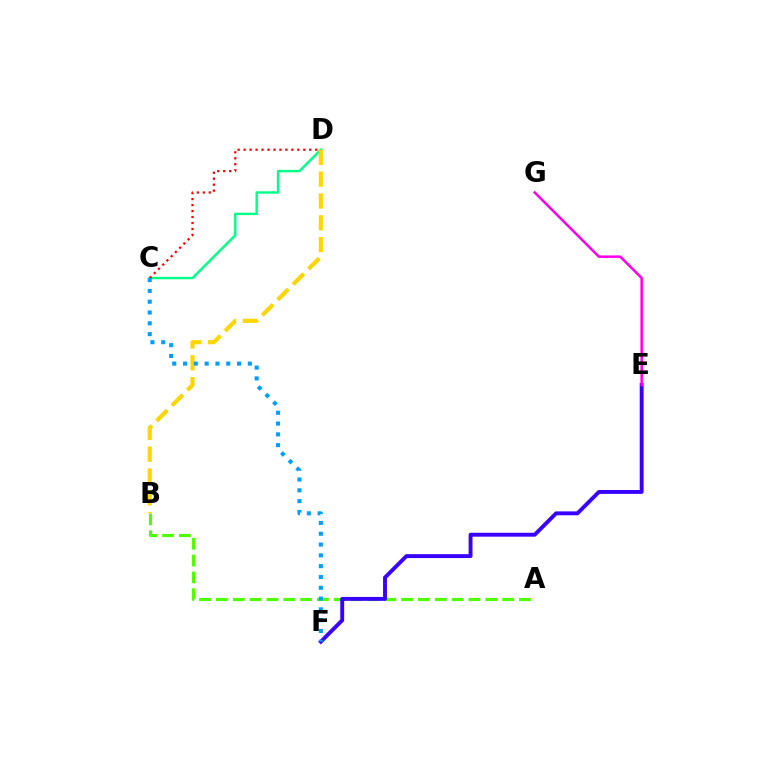{('C', 'D'): [{'color': '#00ff86', 'line_style': 'solid', 'thickness': 1.75}, {'color': '#ff0000', 'line_style': 'dotted', 'thickness': 1.62}], ('A', 'B'): [{'color': '#4fff00', 'line_style': 'dashed', 'thickness': 2.29}], ('B', 'D'): [{'color': '#ffd500', 'line_style': 'dashed', 'thickness': 2.96}], ('E', 'F'): [{'color': '#3700ff', 'line_style': 'solid', 'thickness': 2.8}], ('C', 'F'): [{'color': '#009eff', 'line_style': 'dotted', 'thickness': 2.94}], ('E', 'G'): [{'color': '#ff00ed', 'line_style': 'solid', 'thickness': 1.82}]}